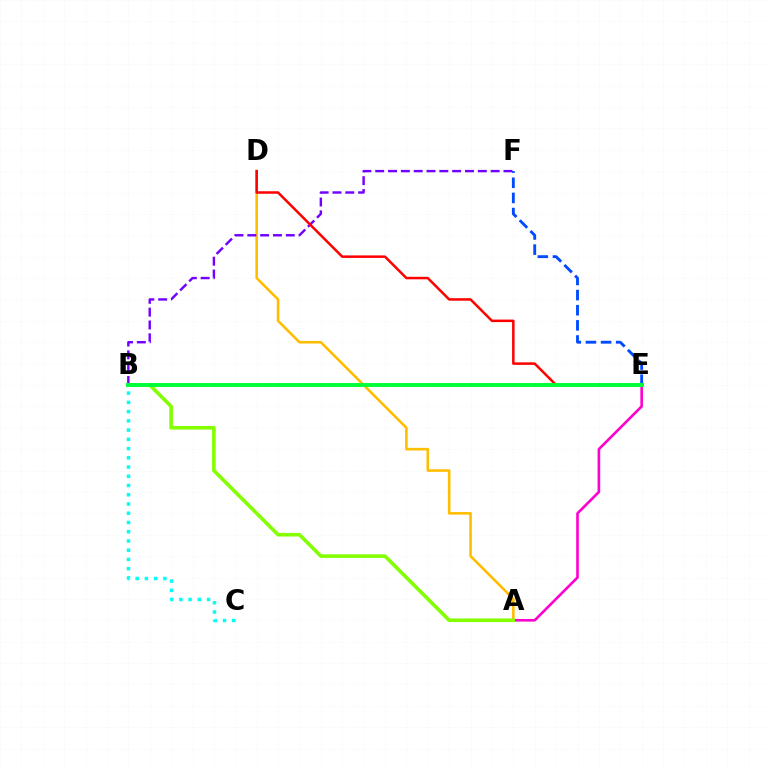{('B', 'C'): [{'color': '#00fff6', 'line_style': 'dotted', 'thickness': 2.51}], ('A', 'D'): [{'color': '#ffbd00', 'line_style': 'solid', 'thickness': 1.86}], ('A', 'E'): [{'color': '#ff00cf', 'line_style': 'solid', 'thickness': 1.89}], ('B', 'F'): [{'color': '#7200ff', 'line_style': 'dashed', 'thickness': 1.74}], ('A', 'B'): [{'color': '#84ff00', 'line_style': 'solid', 'thickness': 2.58}], ('D', 'E'): [{'color': '#ff0000', 'line_style': 'solid', 'thickness': 1.81}], ('E', 'F'): [{'color': '#004bff', 'line_style': 'dashed', 'thickness': 2.06}], ('B', 'E'): [{'color': '#00ff39', 'line_style': 'solid', 'thickness': 2.83}]}